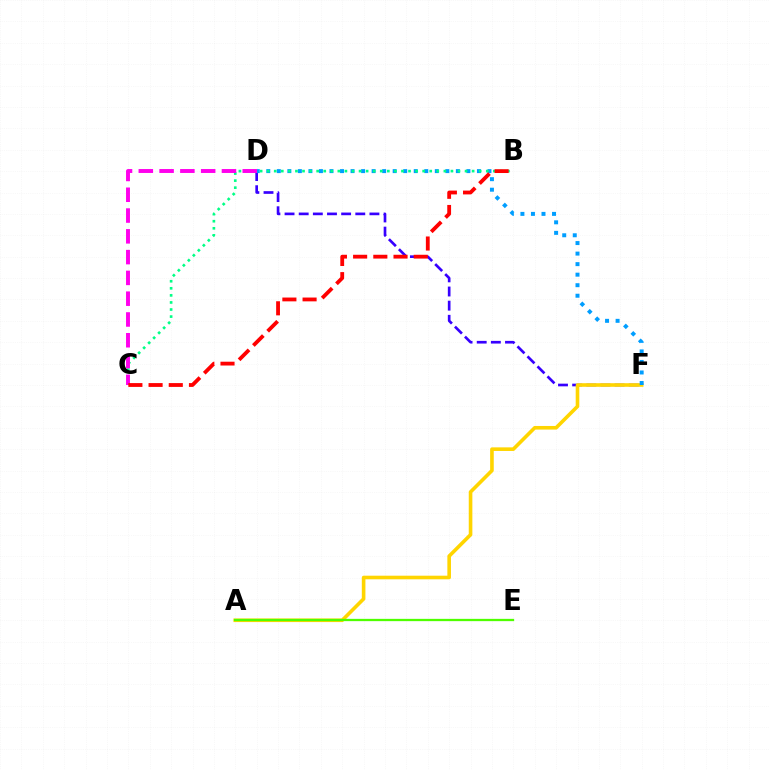{('D', 'F'): [{'color': '#3700ff', 'line_style': 'dashed', 'thickness': 1.92}, {'color': '#009eff', 'line_style': 'dotted', 'thickness': 2.86}], ('A', 'F'): [{'color': '#ffd500', 'line_style': 'solid', 'thickness': 2.6}], ('A', 'E'): [{'color': '#4fff00', 'line_style': 'solid', 'thickness': 1.65}], ('B', 'C'): [{'color': '#00ff86', 'line_style': 'dotted', 'thickness': 1.92}, {'color': '#ff0000', 'line_style': 'dashed', 'thickness': 2.74}], ('C', 'D'): [{'color': '#ff00ed', 'line_style': 'dashed', 'thickness': 2.82}]}